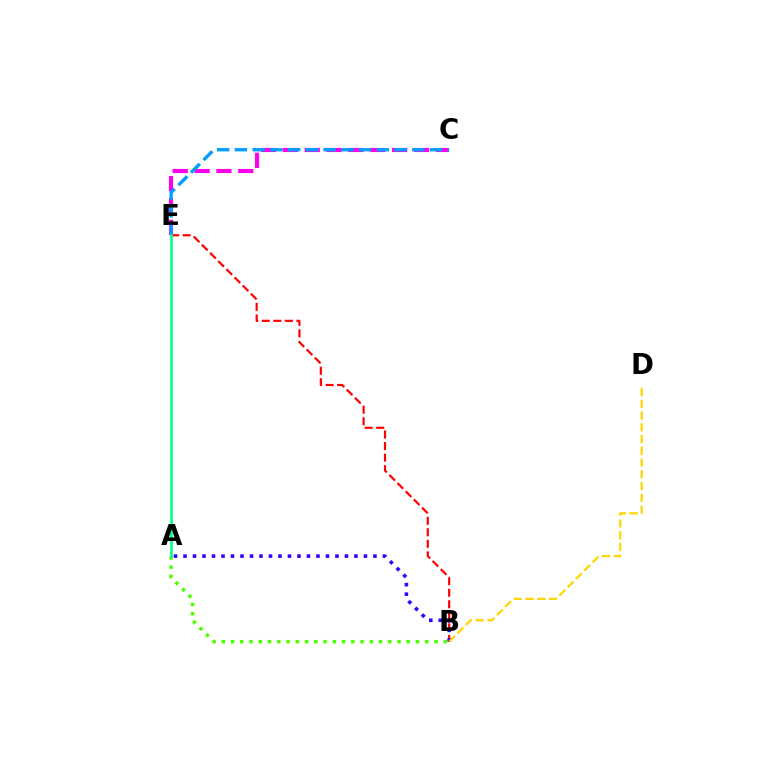{('A', 'B'): [{'color': '#4fff00', 'line_style': 'dotted', 'thickness': 2.51}, {'color': '#3700ff', 'line_style': 'dotted', 'thickness': 2.58}], ('C', 'E'): [{'color': '#ff00ed', 'line_style': 'dashed', 'thickness': 2.97}, {'color': '#009eff', 'line_style': 'dashed', 'thickness': 2.41}], ('B', 'E'): [{'color': '#ff0000', 'line_style': 'dashed', 'thickness': 1.57}], ('A', 'E'): [{'color': '#00ff86', 'line_style': 'solid', 'thickness': 1.9}], ('B', 'D'): [{'color': '#ffd500', 'line_style': 'dashed', 'thickness': 1.6}]}